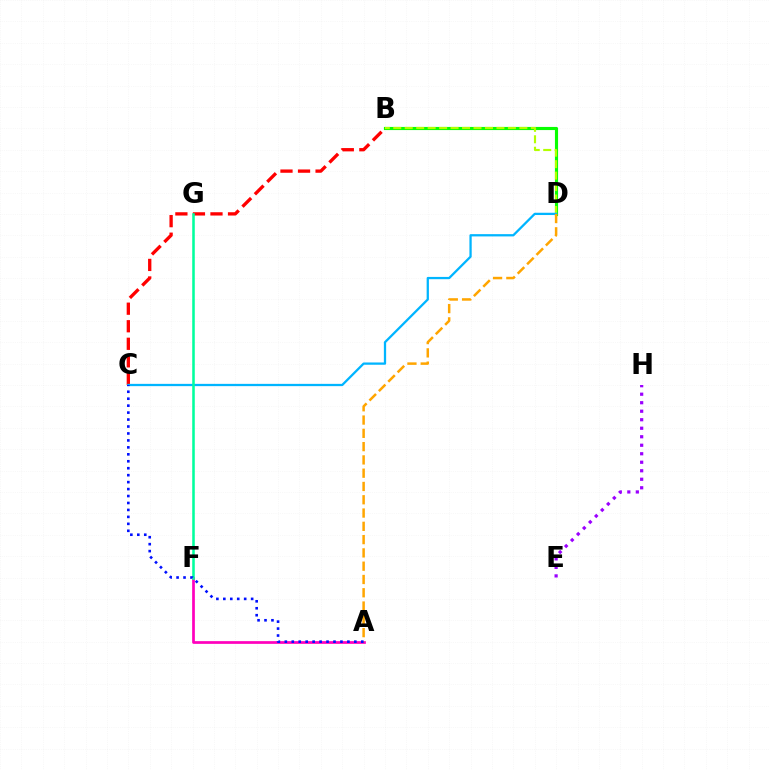{('B', 'D'): [{'color': '#08ff00', 'line_style': 'solid', 'thickness': 2.26}, {'color': '#b3ff00', 'line_style': 'dashed', 'thickness': 1.56}], ('E', 'H'): [{'color': '#9b00ff', 'line_style': 'dotted', 'thickness': 2.31}], ('A', 'F'): [{'color': '#ff00bd', 'line_style': 'solid', 'thickness': 1.95}], ('B', 'C'): [{'color': '#ff0000', 'line_style': 'dashed', 'thickness': 2.38}], ('C', 'D'): [{'color': '#00b5ff', 'line_style': 'solid', 'thickness': 1.64}], ('A', 'D'): [{'color': '#ffa500', 'line_style': 'dashed', 'thickness': 1.8}], ('F', 'G'): [{'color': '#00ff9d', 'line_style': 'solid', 'thickness': 1.84}], ('A', 'C'): [{'color': '#0010ff', 'line_style': 'dotted', 'thickness': 1.89}]}